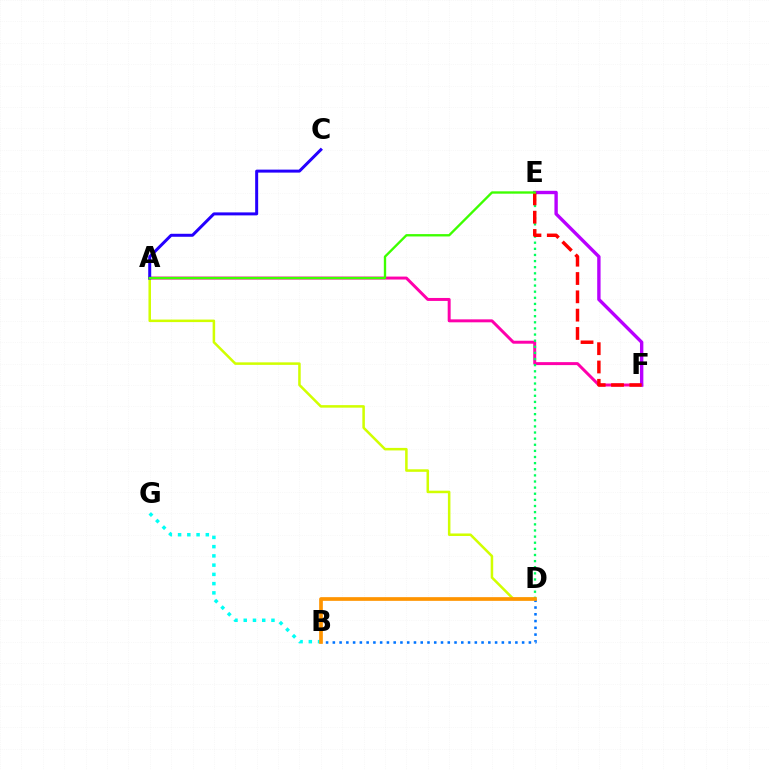{('B', 'D'): [{'color': '#0074ff', 'line_style': 'dotted', 'thickness': 1.84}, {'color': '#ff9400', 'line_style': 'solid', 'thickness': 2.66}], ('A', 'F'): [{'color': '#ff00ac', 'line_style': 'solid', 'thickness': 2.13}], ('B', 'G'): [{'color': '#00fff6', 'line_style': 'dotted', 'thickness': 2.51}], ('A', 'D'): [{'color': '#d1ff00', 'line_style': 'solid', 'thickness': 1.82}], ('D', 'E'): [{'color': '#00ff5c', 'line_style': 'dotted', 'thickness': 1.66}], ('E', 'F'): [{'color': '#b900ff', 'line_style': 'solid', 'thickness': 2.43}, {'color': '#ff0000', 'line_style': 'dashed', 'thickness': 2.49}], ('A', 'C'): [{'color': '#2500ff', 'line_style': 'solid', 'thickness': 2.15}], ('A', 'E'): [{'color': '#3dff00', 'line_style': 'solid', 'thickness': 1.69}]}